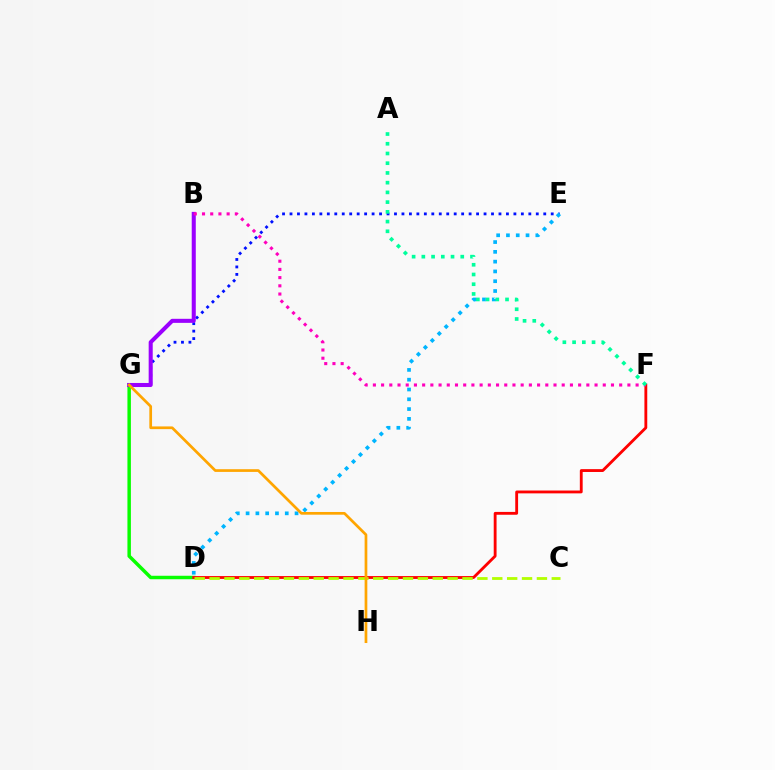{('D', 'G'): [{'color': '#08ff00', 'line_style': 'solid', 'thickness': 2.5}], ('E', 'G'): [{'color': '#0010ff', 'line_style': 'dotted', 'thickness': 2.03}], ('D', 'E'): [{'color': '#00b5ff', 'line_style': 'dotted', 'thickness': 2.66}], ('B', 'G'): [{'color': '#9b00ff', 'line_style': 'solid', 'thickness': 2.92}], ('D', 'F'): [{'color': '#ff0000', 'line_style': 'solid', 'thickness': 2.04}], ('C', 'D'): [{'color': '#b3ff00', 'line_style': 'dashed', 'thickness': 2.02}], ('B', 'F'): [{'color': '#ff00bd', 'line_style': 'dotted', 'thickness': 2.23}], ('A', 'F'): [{'color': '#00ff9d', 'line_style': 'dotted', 'thickness': 2.64}], ('G', 'H'): [{'color': '#ffa500', 'line_style': 'solid', 'thickness': 1.95}]}